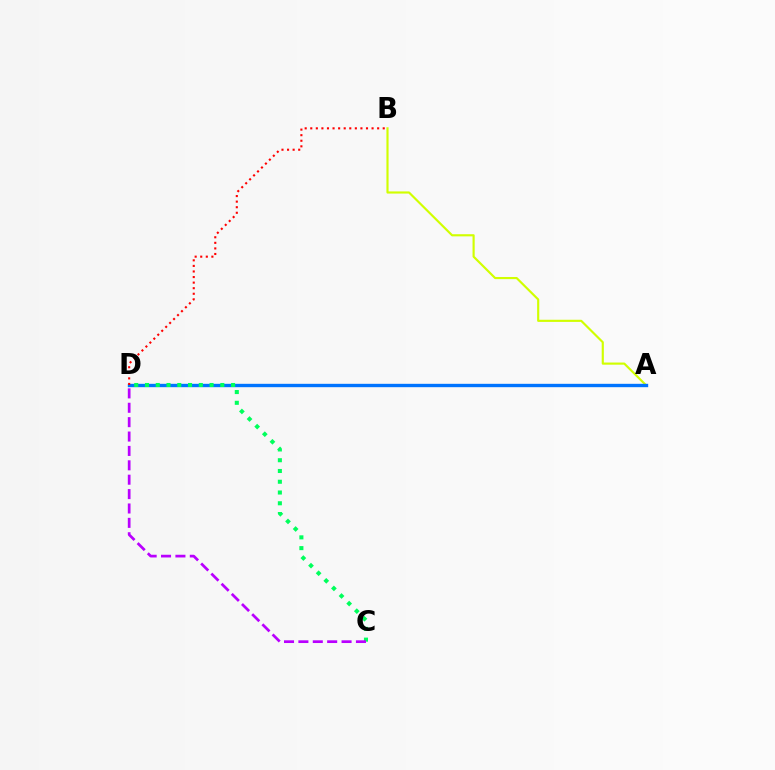{('A', 'B'): [{'color': '#d1ff00', 'line_style': 'solid', 'thickness': 1.55}], ('A', 'D'): [{'color': '#0074ff', 'line_style': 'solid', 'thickness': 2.43}], ('C', 'D'): [{'color': '#00ff5c', 'line_style': 'dotted', 'thickness': 2.92}, {'color': '#b900ff', 'line_style': 'dashed', 'thickness': 1.95}], ('B', 'D'): [{'color': '#ff0000', 'line_style': 'dotted', 'thickness': 1.51}]}